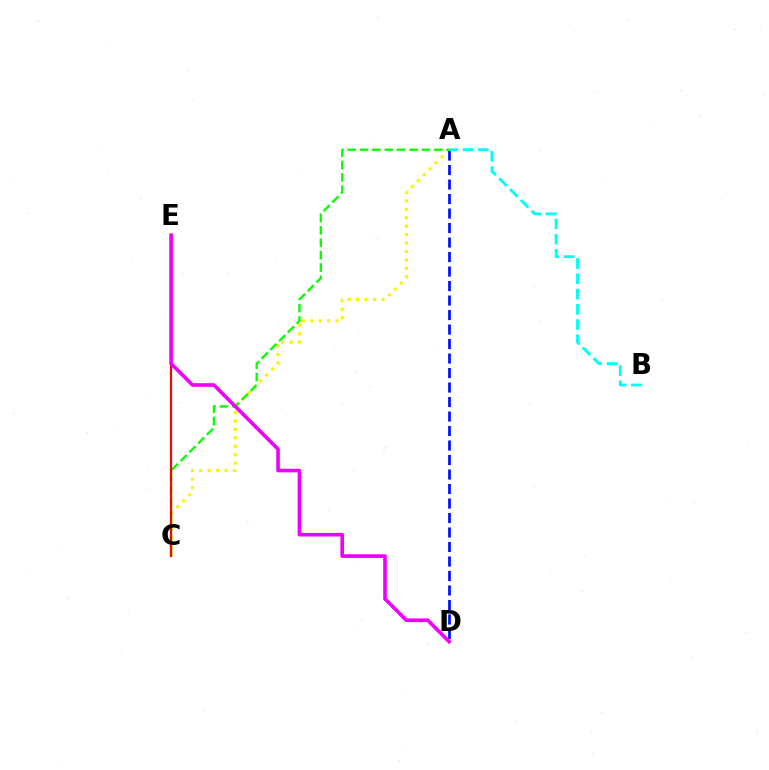{('A', 'C'): [{'color': '#fcf500', 'line_style': 'dotted', 'thickness': 2.29}, {'color': '#08ff00', 'line_style': 'dashed', 'thickness': 1.68}], ('A', 'D'): [{'color': '#0010ff', 'line_style': 'dashed', 'thickness': 1.97}], ('C', 'E'): [{'color': '#ff0000', 'line_style': 'solid', 'thickness': 1.6}], ('D', 'E'): [{'color': '#ee00ff', 'line_style': 'solid', 'thickness': 2.61}], ('A', 'B'): [{'color': '#00fff6', 'line_style': 'dashed', 'thickness': 2.07}]}